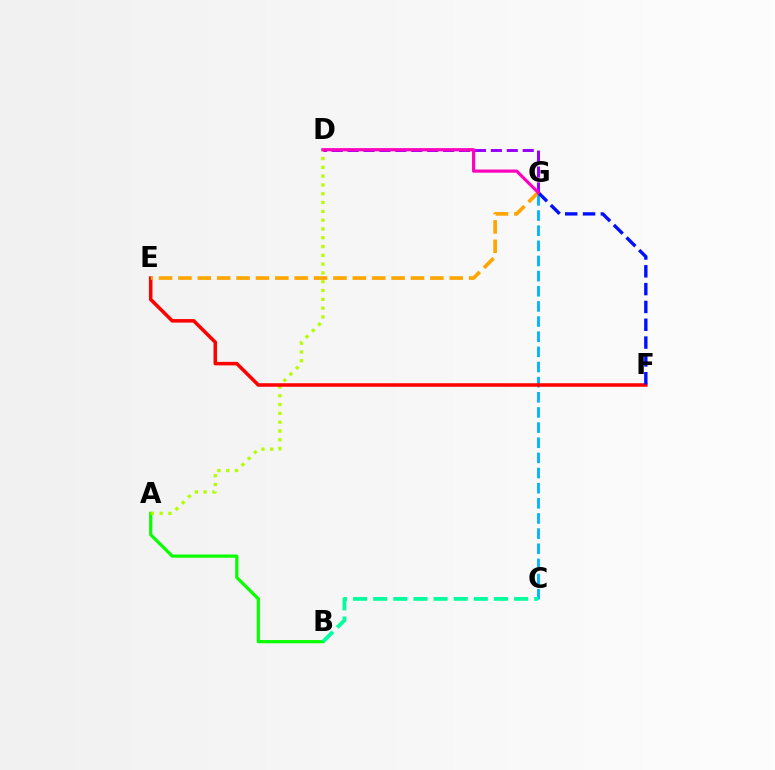{('A', 'B'): [{'color': '#08ff00', 'line_style': 'solid', 'thickness': 2.31}], ('A', 'D'): [{'color': '#b3ff00', 'line_style': 'dotted', 'thickness': 2.39}], ('D', 'G'): [{'color': '#9b00ff', 'line_style': 'dashed', 'thickness': 2.16}, {'color': '#ff00bd', 'line_style': 'solid', 'thickness': 2.28}], ('C', 'G'): [{'color': '#00b5ff', 'line_style': 'dashed', 'thickness': 2.06}], ('E', 'F'): [{'color': '#ff0000', 'line_style': 'solid', 'thickness': 2.54}], ('B', 'C'): [{'color': '#00ff9d', 'line_style': 'dashed', 'thickness': 2.73}], ('E', 'G'): [{'color': '#ffa500', 'line_style': 'dashed', 'thickness': 2.63}], ('F', 'G'): [{'color': '#0010ff', 'line_style': 'dashed', 'thickness': 2.42}]}